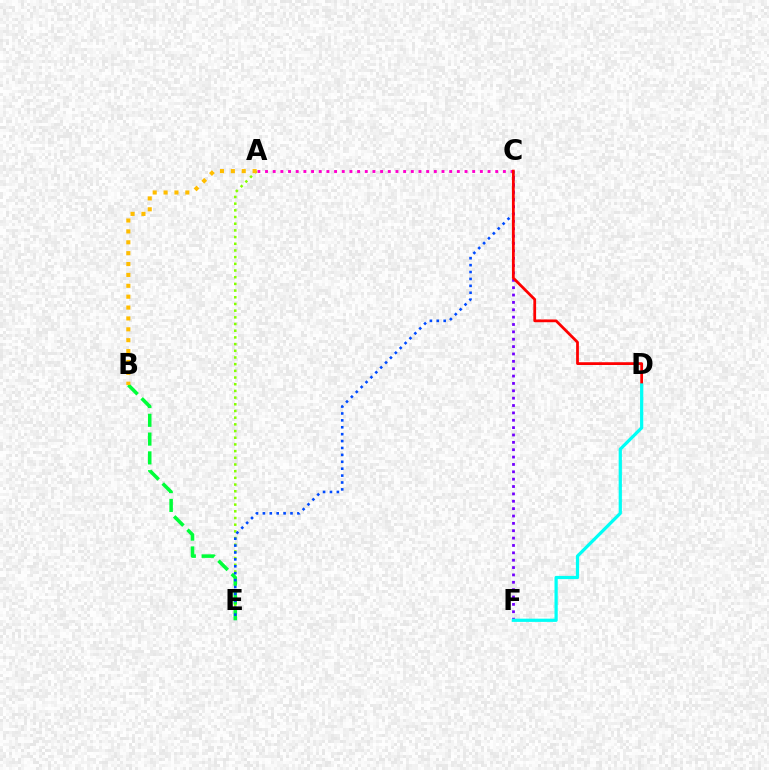{('A', 'E'): [{'color': '#84ff00', 'line_style': 'dotted', 'thickness': 1.82}], ('B', 'E'): [{'color': '#00ff39', 'line_style': 'dashed', 'thickness': 2.55}], ('C', 'E'): [{'color': '#004bff', 'line_style': 'dotted', 'thickness': 1.88}], ('C', 'F'): [{'color': '#7200ff', 'line_style': 'dotted', 'thickness': 2.0}], ('A', 'C'): [{'color': '#ff00cf', 'line_style': 'dotted', 'thickness': 2.08}], ('C', 'D'): [{'color': '#ff0000', 'line_style': 'solid', 'thickness': 1.99}], ('A', 'B'): [{'color': '#ffbd00', 'line_style': 'dotted', 'thickness': 2.96}], ('D', 'F'): [{'color': '#00fff6', 'line_style': 'solid', 'thickness': 2.33}]}